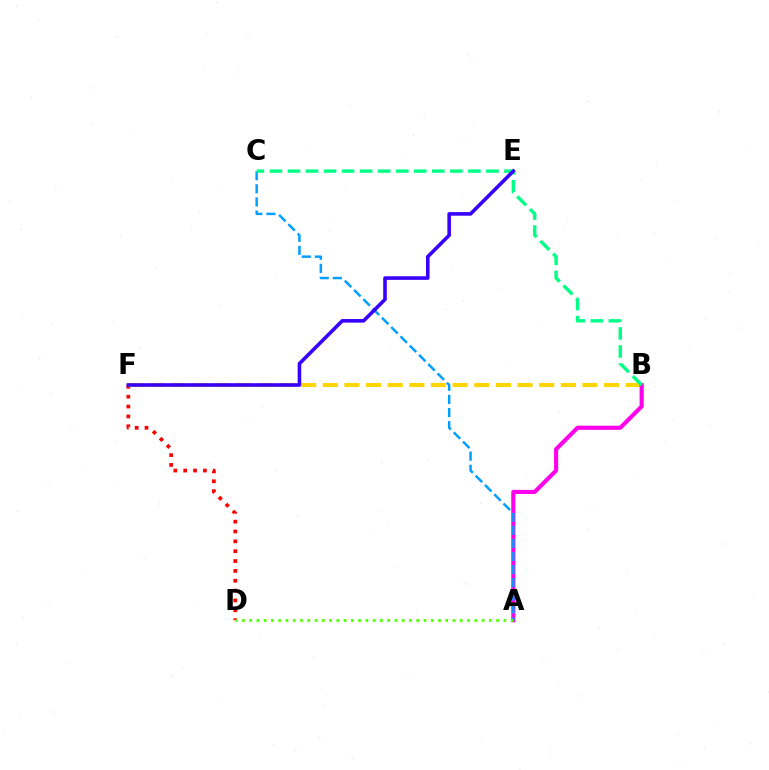{('D', 'F'): [{'color': '#ff0000', 'line_style': 'dotted', 'thickness': 2.68}], ('B', 'F'): [{'color': '#ffd500', 'line_style': 'dashed', 'thickness': 2.94}], ('A', 'B'): [{'color': '#ff00ed', 'line_style': 'solid', 'thickness': 2.97}], ('A', 'C'): [{'color': '#009eff', 'line_style': 'dashed', 'thickness': 1.78}], ('B', 'C'): [{'color': '#00ff86', 'line_style': 'dashed', 'thickness': 2.45}], ('A', 'D'): [{'color': '#4fff00', 'line_style': 'dotted', 'thickness': 1.97}], ('E', 'F'): [{'color': '#3700ff', 'line_style': 'solid', 'thickness': 2.59}]}